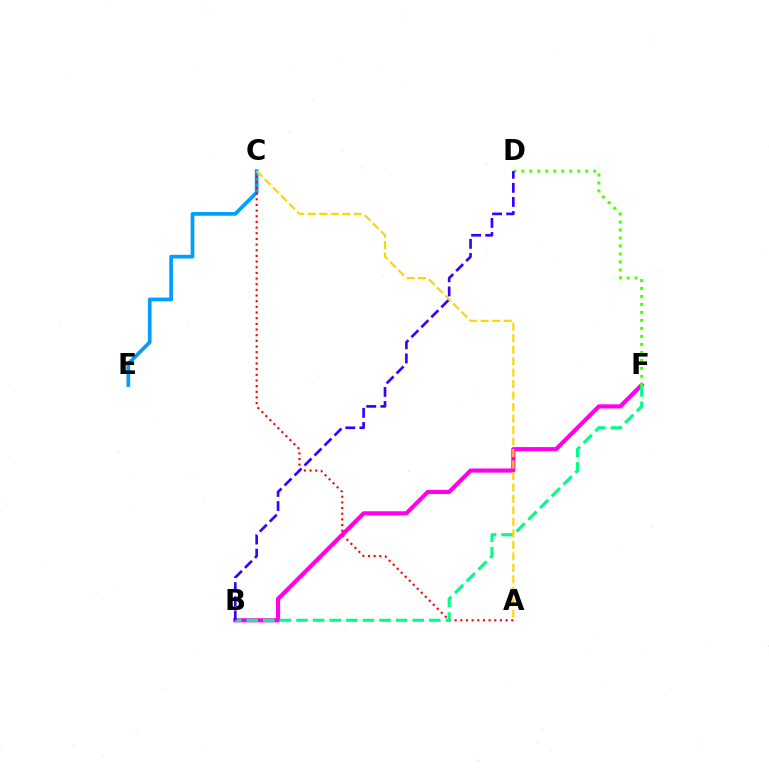{('C', 'E'): [{'color': '#009eff', 'line_style': 'solid', 'thickness': 2.68}], ('A', 'C'): [{'color': '#ff0000', 'line_style': 'dotted', 'thickness': 1.54}, {'color': '#ffd500', 'line_style': 'dashed', 'thickness': 1.56}], ('B', 'F'): [{'color': '#ff00ed', 'line_style': 'solid', 'thickness': 3.0}, {'color': '#00ff86', 'line_style': 'dashed', 'thickness': 2.26}], ('D', 'F'): [{'color': '#4fff00', 'line_style': 'dotted', 'thickness': 2.17}], ('B', 'D'): [{'color': '#3700ff', 'line_style': 'dashed', 'thickness': 1.92}]}